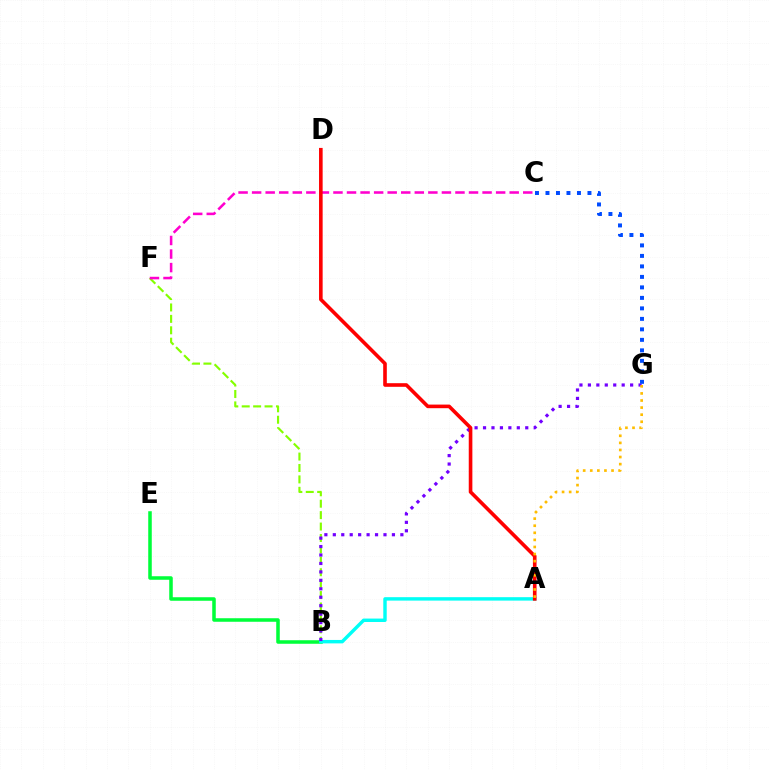{('B', 'F'): [{'color': '#84ff00', 'line_style': 'dashed', 'thickness': 1.55}], ('B', 'E'): [{'color': '#00ff39', 'line_style': 'solid', 'thickness': 2.54}], ('A', 'B'): [{'color': '#00fff6', 'line_style': 'solid', 'thickness': 2.47}], ('B', 'G'): [{'color': '#7200ff', 'line_style': 'dotted', 'thickness': 2.29}], ('C', 'G'): [{'color': '#004bff', 'line_style': 'dotted', 'thickness': 2.85}], ('C', 'F'): [{'color': '#ff00cf', 'line_style': 'dashed', 'thickness': 1.84}], ('A', 'D'): [{'color': '#ff0000', 'line_style': 'solid', 'thickness': 2.6}], ('A', 'G'): [{'color': '#ffbd00', 'line_style': 'dotted', 'thickness': 1.92}]}